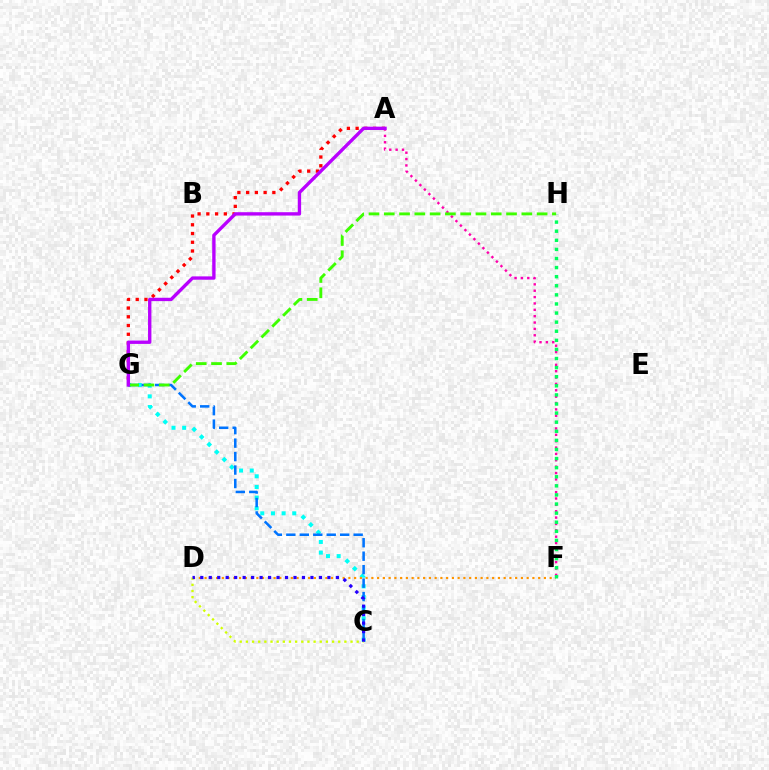{('A', 'G'): [{'color': '#ff0000', 'line_style': 'dotted', 'thickness': 2.37}, {'color': '#b900ff', 'line_style': 'solid', 'thickness': 2.42}], ('A', 'F'): [{'color': '#ff00ac', 'line_style': 'dotted', 'thickness': 1.73}], ('C', 'G'): [{'color': '#00fff6', 'line_style': 'dotted', 'thickness': 2.9}, {'color': '#0074ff', 'line_style': 'dashed', 'thickness': 1.83}], ('D', 'F'): [{'color': '#ff9400', 'line_style': 'dotted', 'thickness': 1.56}], ('C', 'D'): [{'color': '#d1ff00', 'line_style': 'dotted', 'thickness': 1.67}, {'color': '#2500ff', 'line_style': 'dotted', 'thickness': 2.3}], ('F', 'H'): [{'color': '#00ff5c', 'line_style': 'dotted', 'thickness': 2.47}], ('G', 'H'): [{'color': '#3dff00', 'line_style': 'dashed', 'thickness': 2.08}]}